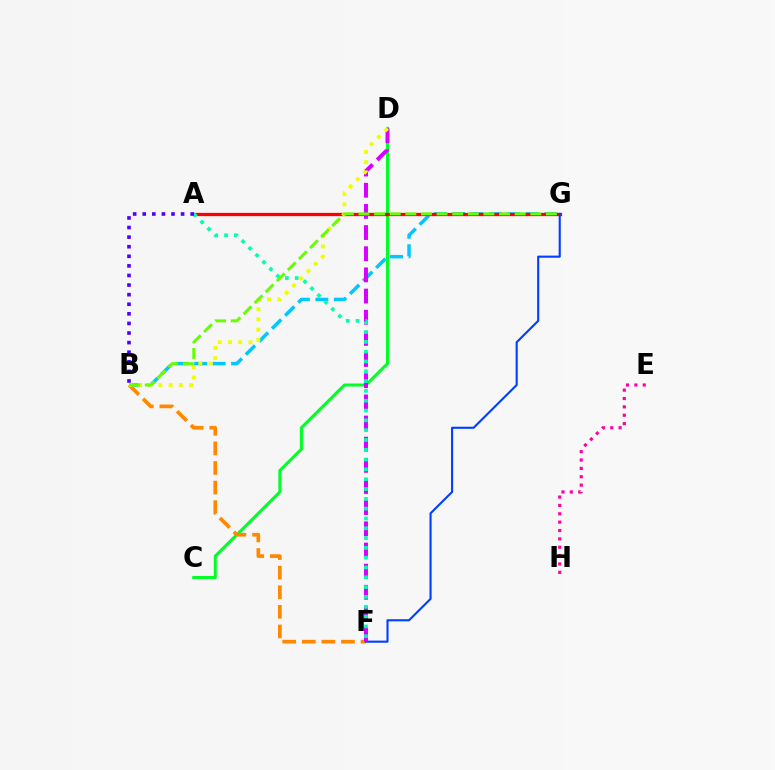{('B', 'G'): [{'color': '#00c7ff', 'line_style': 'dashed', 'thickness': 2.51}, {'color': '#66ff00', 'line_style': 'dashed', 'thickness': 2.12}], ('C', 'D'): [{'color': '#00ff27', 'line_style': 'solid', 'thickness': 2.17}], ('E', 'H'): [{'color': '#ff00a0', 'line_style': 'dotted', 'thickness': 2.27}], ('A', 'G'): [{'color': '#ff0000', 'line_style': 'solid', 'thickness': 2.36}], ('B', 'F'): [{'color': '#ff8800', 'line_style': 'dashed', 'thickness': 2.66}], ('F', 'G'): [{'color': '#003fff', 'line_style': 'solid', 'thickness': 1.52}], ('D', 'F'): [{'color': '#d600ff', 'line_style': 'dashed', 'thickness': 2.87}], ('A', 'F'): [{'color': '#00ffaf', 'line_style': 'dotted', 'thickness': 2.67}], ('B', 'D'): [{'color': '#eeff00', 'line_style': 'dotted', 'thickness': 2.78}], ('A', 'B'): [{'color': '#4f00ff', 'line_style': 'dotted', 'thickness': 2.61}]}